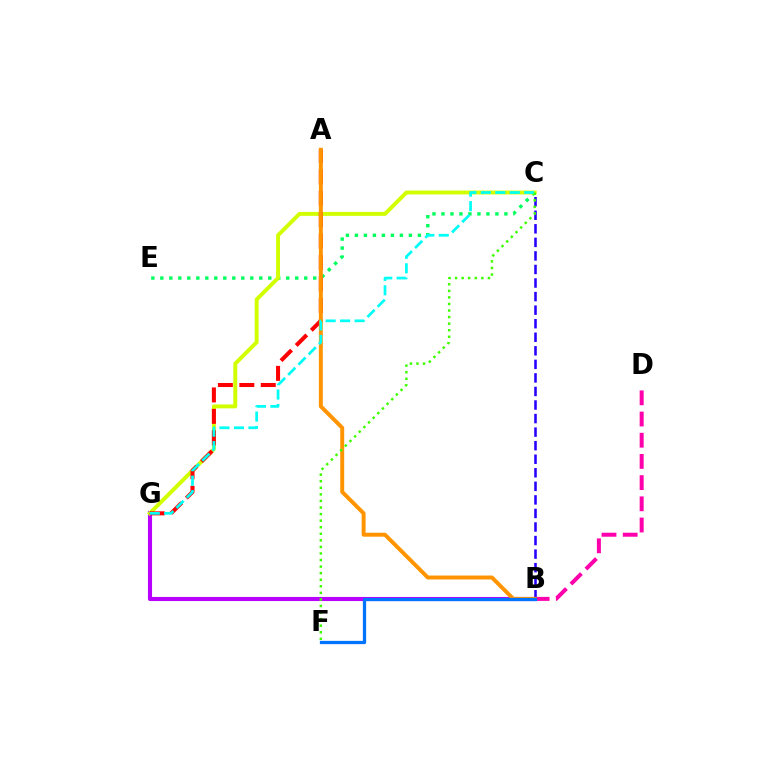{('C', 'E'): [{'color': '#00ff5c', 'line_style': 'dotted', 'thickness': 2.44}], ('B', 'G'): [{'color': '#b900ff', 'line_style': 'solid', 'thickness': 2.95}], ('B', 'C'): [{'color': '#2500ff', 'line_style': 'dashed', 'thickness': 1.84}], ('C', 'G'): [{'color': '#d1ff00', 'line_style': 'solid', 'thickness': 2.83}, {'color': '#00fff6', 'line_style': 'dashed', 'thickness': 1.97}], ('B', 'D'): [{'color': '#ff00ac', 'line_style': 'dashed', 'thickness': 2.88}], ('A', 'G'): [{'color': '#ff0000', 'line_style': 'dashed', 'thickness': 2.91}], ('A', 'B'): [{'color': '#ff9400', 'line_style': 'solid', 'thickness': 2.84}], ('B', 'F'): [{'color': '#0074ff', 'line_style': 'solid', 'thickness': 2.35}], ('C', 'F'): [{'color': '#3dff00', 'line_style': 'dotted', 'thickness': 1.78}]}